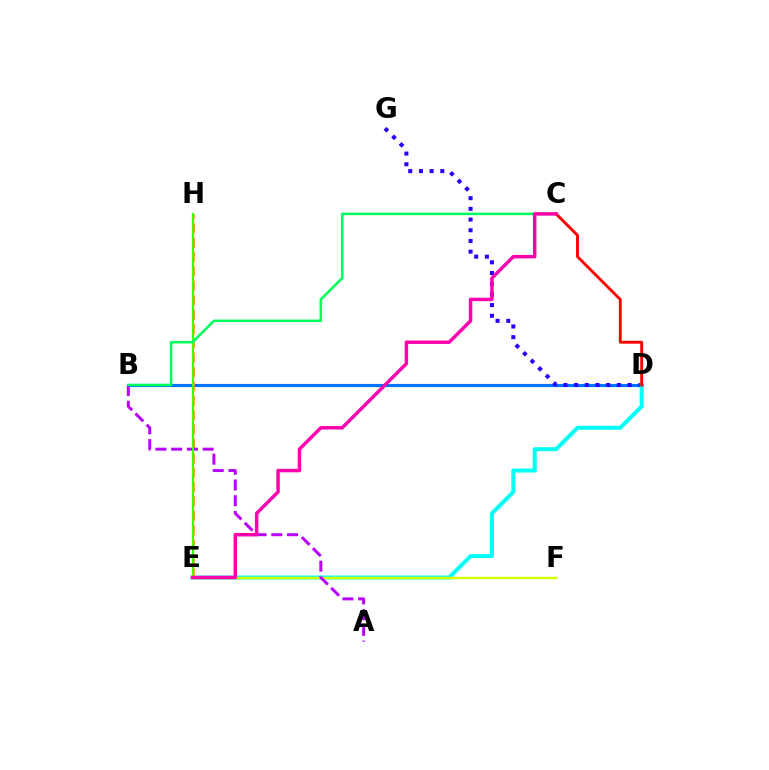{('B', 'D'): [{'color': '#0074ff', 'line_style': 'solid', 'thickness': 2.26}], ('D', 'G'): [{'color': '#2500ff', 'line_style': 'dotted', 'thickness': 2.91}], ('D', 'E'): [{'color': '#00fff6', 'line_style': 'solid', 'thickness': 2.86}], ('E', 'H'): [{'color': '#ff9400', 'line_style': 'dashed', 'thickness': 1.95}, {'color': '#3dff00', 'line_style': 'solid', 'thickness': 1.53}], ('E', 'F'): [{'color': '#d1ff00', 'line_style': 'solid', 'thickness': 1.79}], ('C', 'D'): [{'color': '#ff0000', 'line_style': 'solid', 'thickness': 2.08}], ('A', 'B'): [{'color': '#b900ff', 'line_style': 'dashed', 'thickness': 2.14}], ('B', 'C'): [{'color': '#00ff5c', 'line_style': 'solid', 'thickness': 1.82}], ('C', 'E'): [{'color': '#ff00ac', 'line_style': 'solid', 'thickness': 2.49}]}